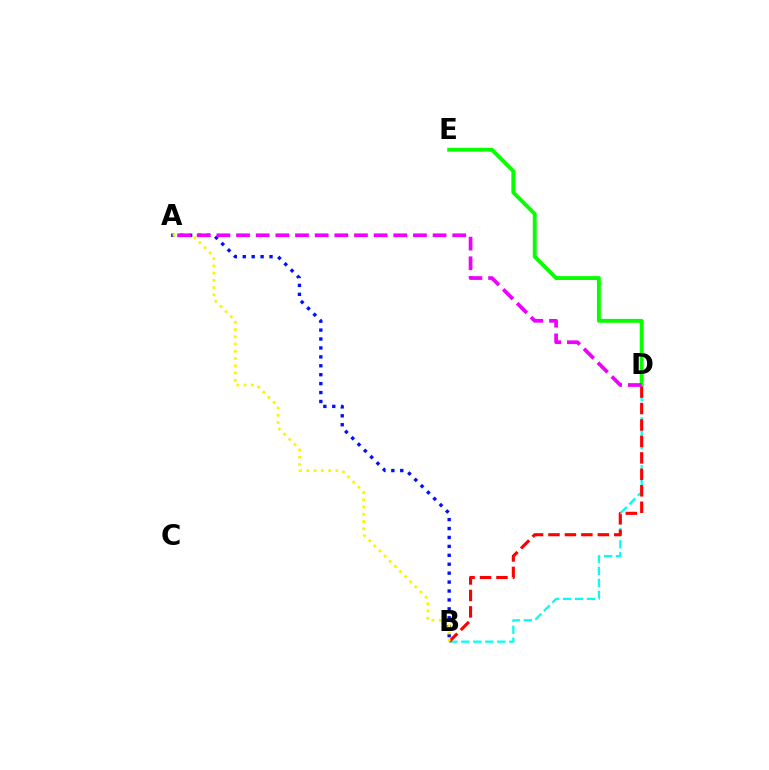{('D', 'E'): [{'color': '#08ff00', 'line_style': 'solid', 'thickness': 2.8}], ('B', 'D'): [{'color': '#00fff6', 'line_style': 'dashed', 'thickness': 1.63}, {'color': '#ff0000', 'line_style': 'dashed', 'thickness': 2.23}], ('A', 'B'): [{'color': '#0010ff', 'line_style': 'dotted', 'thickness': 2.42}, {'color': '#fcf500', 'line_style': 'dotted', 'thickness': 1.97}], ('A', 'D'): [{'color': '#ee00ff', 'line_style': 'dashed', 'thickness': 2.67}]}